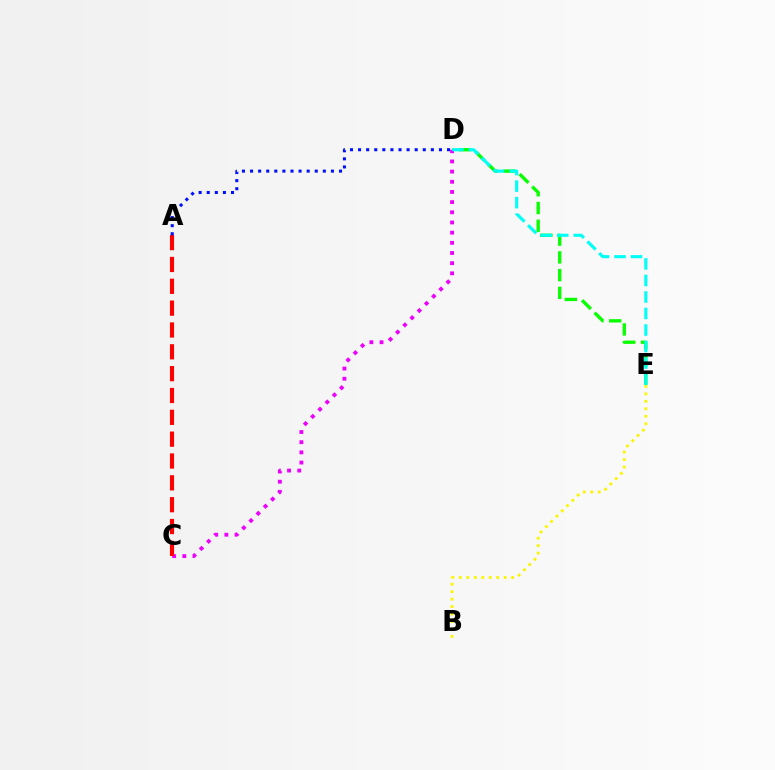{('D', 'E'): [{'color': '#08ff00', 'line_style': 'dashed', 'thickness': 2.41}, {'color': '#00fff6', 'line_style': 'dashed', 'thickness': 2.25}], ('C', 'D'): [{'color': '#ee00ff', 'line_style': 'dotted', 'thickness': 2.76}], ('B', 'E'): [{'color': '#fcf500', 'line_style': 'dotted', 'thickness': 2.03}], ('A', 'C'): [{'color': '#ff0000', 'line_style': 'dashed', 'thickness': 2.97}], ('A', 'D'): [{'color': '#0010ff', 'line_style': 'dotted', 'thickness': 2.2}]}